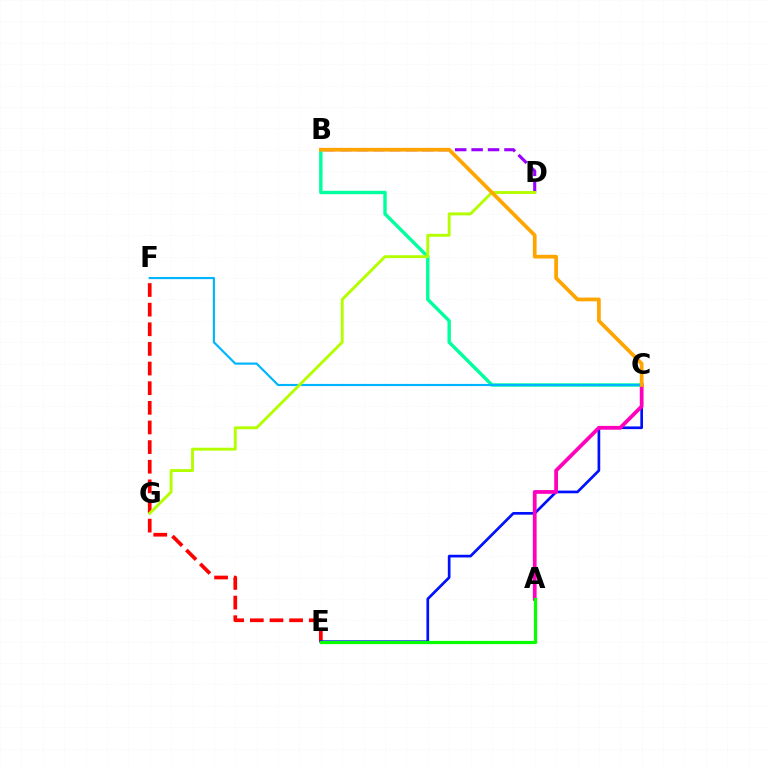{('E', 'F'): [{'color': '#ff0000', 'line_style': 'dashed', 'thickness': 2.67}], ('C', 'E'): [{'color': '#0010ff', 'line_style': 'solid', 'thickness': 1.94}], ('B', 'C'): [{'color': '#00ff9d', 'line_style': 'solid', 'thickness': 2.45}, {'color': '#ffa500', 'line_style': 'solid', 'thickness': 2.69}], ('A', 'C'): [{'color': '#ff00bd', 'line_style': 'solid', 'thickness': 2.71}], ('A', 'E'): [{'color': '#08ff00', 'line_style': 'solid', 'thickness': 2.33}], ('C', 'F'): [{'color': '#00b5ff', 'line_style': 'solid', 'thickness': 1.56}], ('B', 'D'): [{'color': '#9b00ff', 'line_style': 'dashed', 'thickness': 2.23}], ('D', 'G'): [{'color': '#b3ff00', 'line_style': 'solid', 'thickness': 2.09}]}